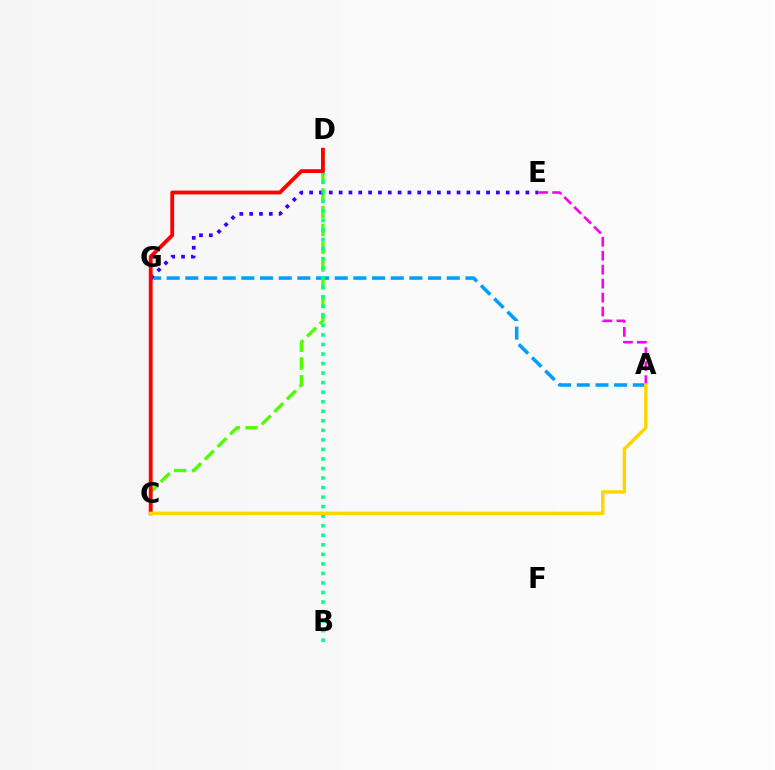{('A', 'G'): [{'color': '#009eff', 'line_style': 'dashed', 'thickness': 2.54}], ('A', 'E'): [{'color': '#ff00ed', 'line_style': 'dashed', 'thickness': 1.9}], ('C', 'D'): [{'color': '#4fff00', 'line_style': 'dashed', 'thickness': 2.42}, {'color': '#ff0000', 'line_style': 'solid', 'thickness': 2.75}], ('E', 'G'): [{'color': '#3700ff', 'line_style': 'dotted', 'thickness': 2.67}], ('B', 'D'): [{'color': '#00ff86', 'line_style': 'dotted', 'thickness': 2.59}], ('A', 'C'): [{'color': '#ffd500', 'line_style': 'solid', 'thickness': 2.45}]}